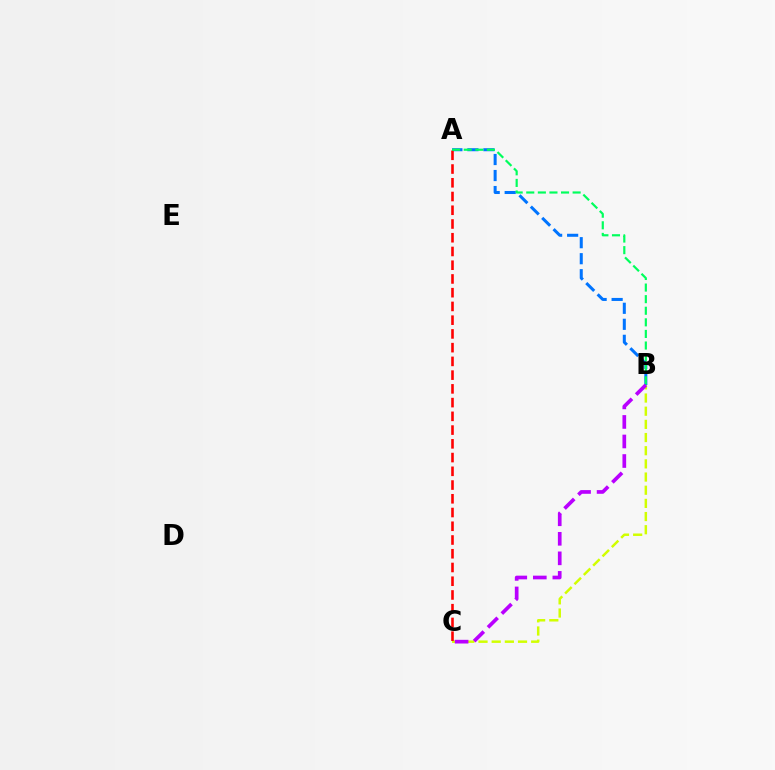{('A', 'B'): [{'color': '#0074ff', 'line_style': 'dashed', 'thickness': 2.18}, {'color': '#00ff5c', 'line_style': 'dashed', 'thickness': 1.57}], ('B', 'C'): [{'color': '#d1ff00', 'line_style': 'dashed', 'thickness': 1.79}, {'color': '#b900ff', 'line_style': 'dashed', 'thickness': 2.65}], ('A', 'C'): [{'color': '#ff0000', 'line_style': 'dashed', 'thickness': 1.87}]}